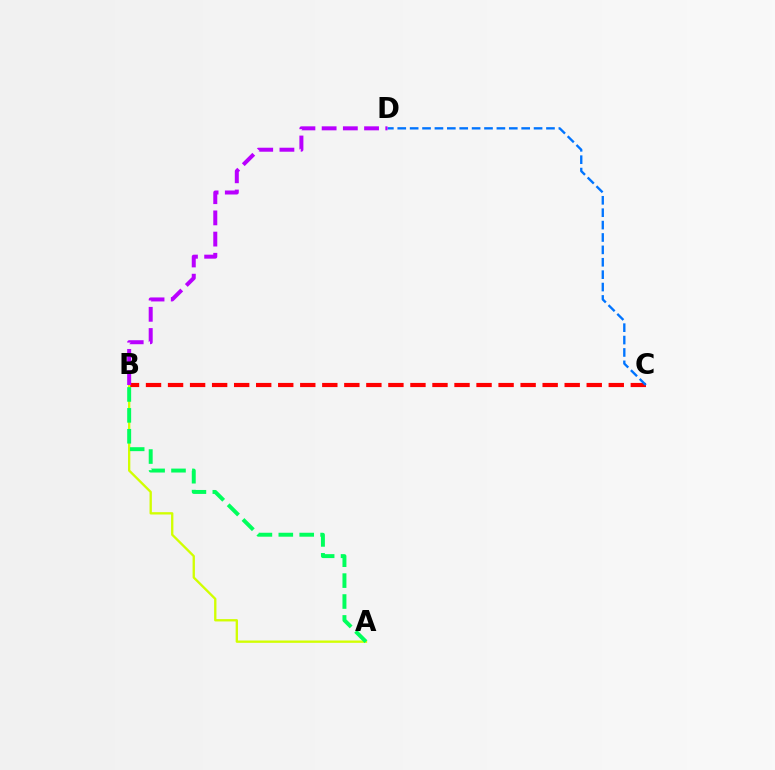{('B', 'C'): [{'color': '#ff0000', 'line_style': 'dashed', 'thickness': 2.99}], ('A', 'B'): [{'color': '#d1ff00', 'line_style': 'solid', 'thickness': 1.68}, {'color': '#00ff5c', 'line_style': 'dashed', 'thickness': 2.84}], ('C', 'D'): [{'color': '#0074ff', 'line_style': 'dashed', 'thickness': 1.68}], ('B', 'D'): [{'color': '#b900ff', 'line_style': 'dashed', 'thickness': 2.88}]}